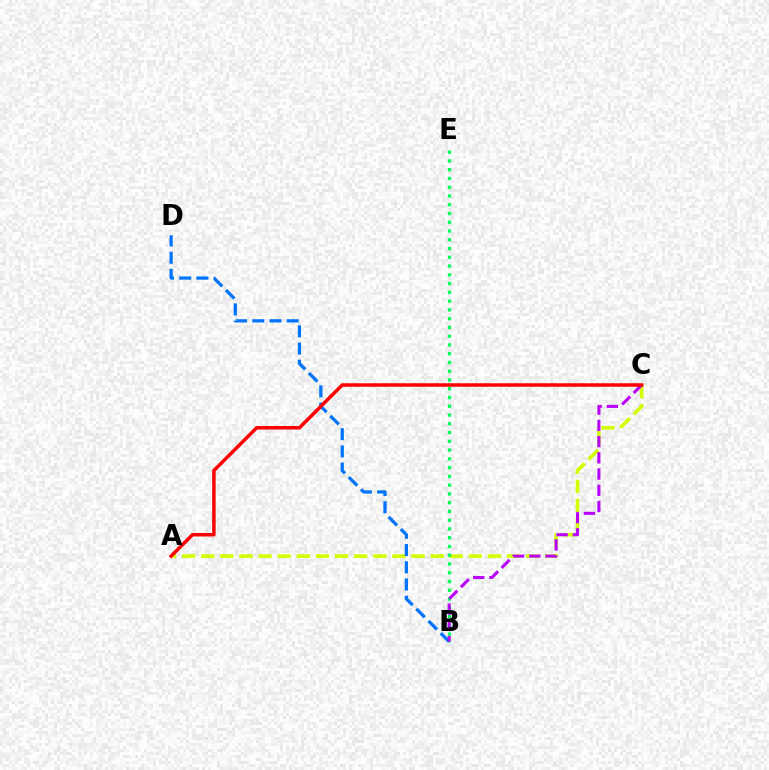{('A', 'C'): [{'color': '#d1ff00', 'line_style': 'dashed', 'thickness': 2.6}, {'color': '#ff0000', 'line_style': 'solid', 'thickness': 2.52}], ('B', 'E'): [{'color': '#00ff5c', 'line_style': 'dotted', 'thickness': 2.38}], ('B', 'D'): [{'color': '#0074ff', 'line_style': 'dashed', 'thickness': 2.34}], ('B', 'C'): [{'color': '#b900ff', 'line_style': 'dashed', 'thickness': 2.21}]}